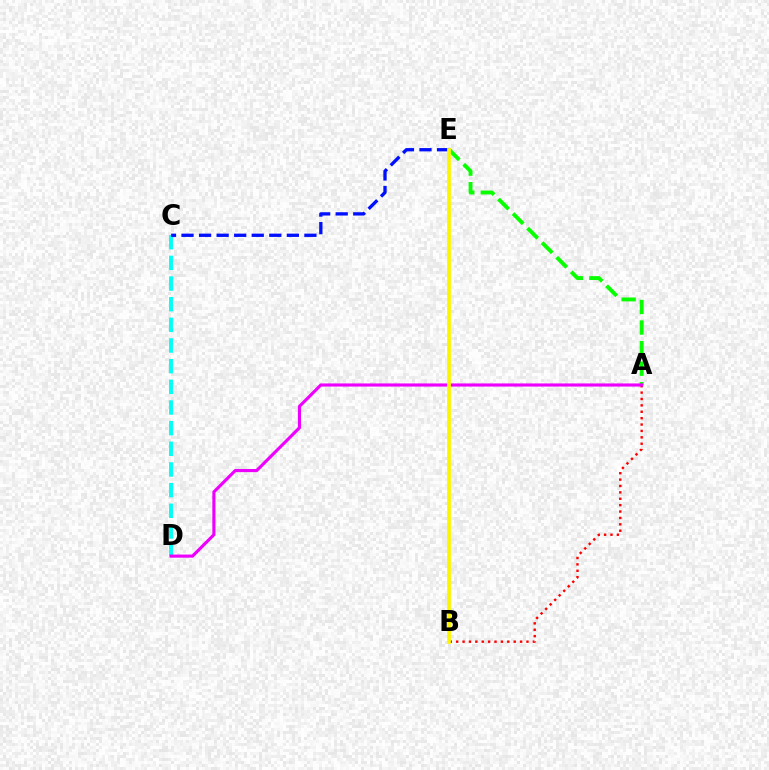{('C', 'D'): [{'color': '#00fff6', 'line_style': 'dashed', 'thickness': 2.81}], ('A', 'B'): [{'color': '#ff0000', 'line_style': 'dotted', 'thickness': 1.74}], ('A', 'E'): [{'color': '#08ff00', 'line_style': 'dashed', 'thickness': 2.79}], ('C', 'E'): [{'color': '#0010ff', 'line_style': 'dashed', 'thickness': 2.39}], ('A', 'D'): [{'color': '#ee00ff', 'line_style': 'solid', 'thickness': 2.25}], ('B', 'E'): [{'color': '#fcf500', 'line_style': 'solid', 'thickness': 2.69}]}